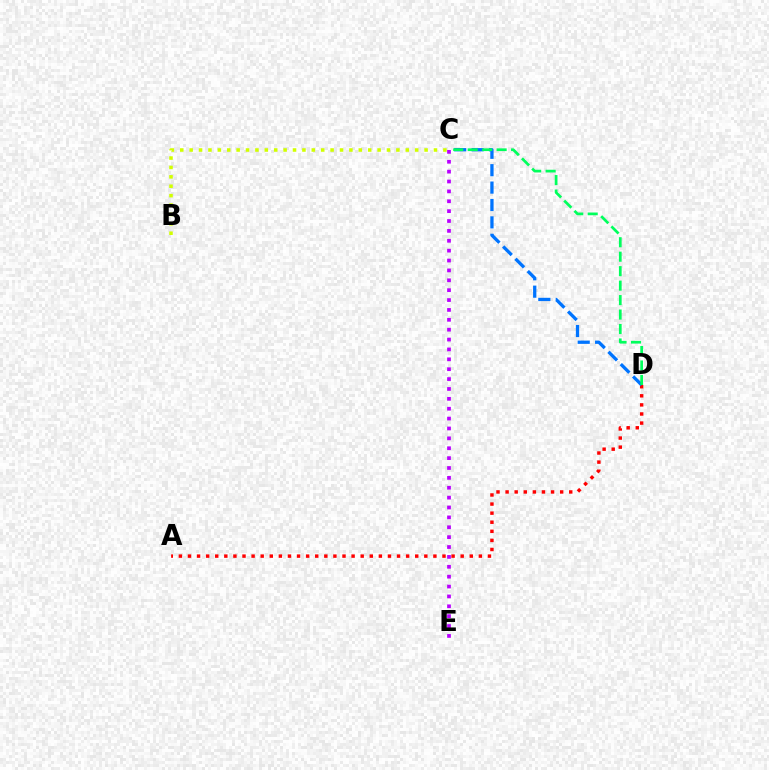{('C', 'E'): [{'color': '#b900ff', 'line_style': 'dotted', 'thickness': 2.68}], ('A', 'D'): [{'color': '#ff0000', 'line_style': 'dotted', 'thickness': 2.47}], ('C', 'D'): [{'color': '#0074ff', 'line_style': 'dashed', 'thickness': 2.36}, {'color': '#00ff5c', 'line_style': 'dashed', 'thickness': 1.96}], ('B', 'C'): [{'color': '#d1ff00', 'line_style': 'dotted', 'thickness': 2.55}]}